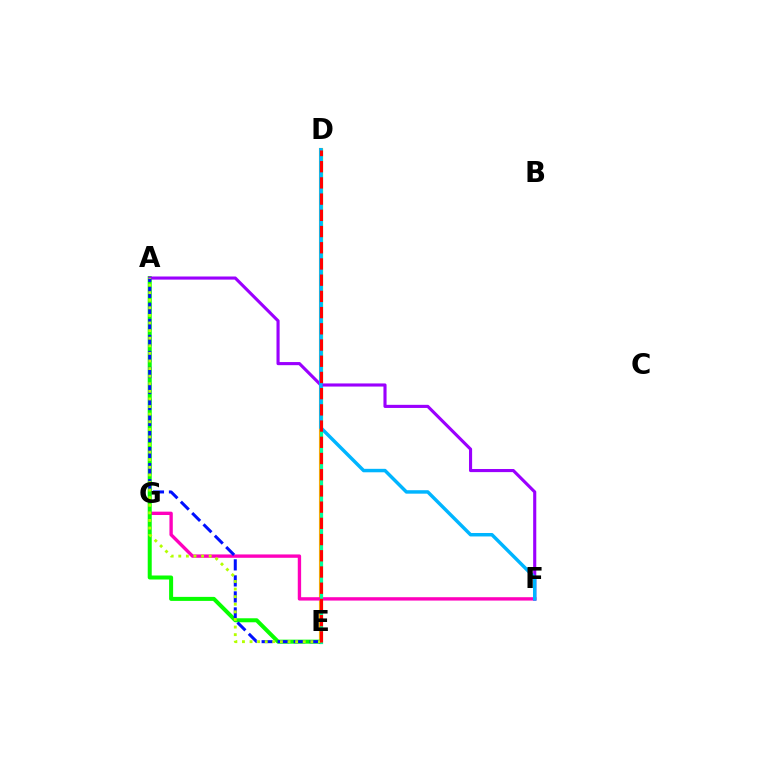{('D', 'E'): [{'color': '#ffa500', 'line_style': 'solid', 'thickness': 2.96}, {'color': '#00ff9d', 'line_style': 'solid', 'thickness': 2.26}, {'color': '#ff0000', 'line_style': 'dashed', 'thickness': 2.2}], ('F', 'G'): [{'color': '#ff00bd', 'line_style': 'solid', 'thickness': 2.42}], ('A', 'E'): [{'color': '#08ff00', 'line_style': 'solid', 'thickness': 2.89}, {'color': '#0010ff', 'line_style': 'dashed', 'thickness': 2.18}, {'color': '#b3ff00', 'line_style': 'dotted', 'thickness': 2.06}], ('A', 'F'): [{'color': '#9b00ff', 'line_style': 'solid', 'thickness': 2.25}], ('D', 'F'): [{'color': '#00b5ff', 'line_style': 'solid', 'thickness': 2.49}]}